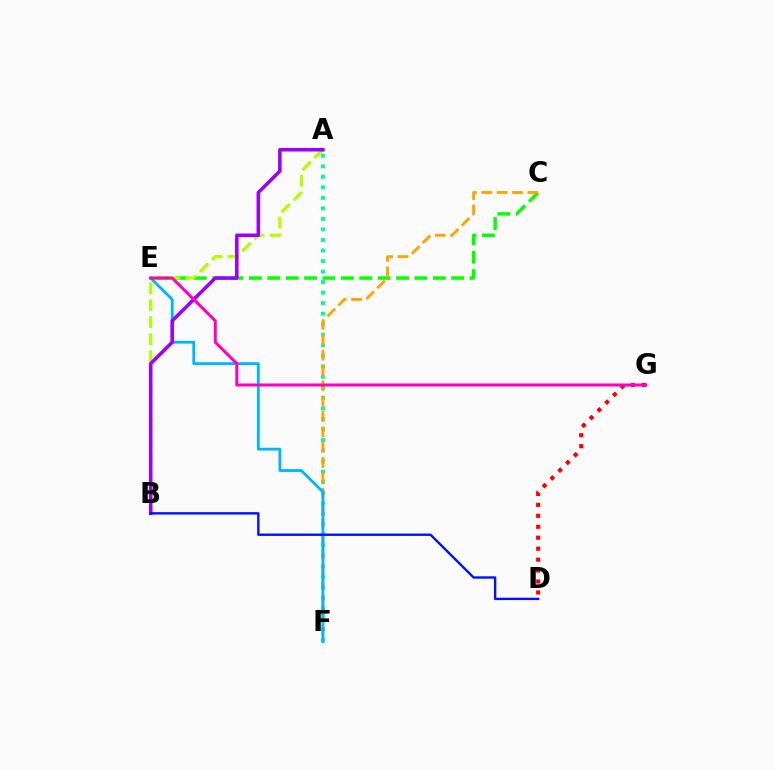{('C', 'E'): [{'color': '#08ff00', 'line_style': 'dashed', 'thickness': 2.5}], ('A', 'F'): [{'color': '#00ff9d', 'line_style': 'dotted', 'thickness': 2.86}], ('D', 'G'): [{'color': '#ff0000', 'line_style': 'dotted', 'thickness': 2.97}], ('C', 'F'): [{'color': '#ffa500', 'line_style': 'dashed', 'thickness': 2.08}], ('A', 'B'): [{'color': '#b3ff00', 'line_style': 'dashed', 'thickness': 2.31}, {'color': '#9b00ff', 'line_style': 'solid', 'thickness': 2.56}], ('E', 'F'): [{'color': '#00b5ff', 'line_style': 'solid', 'thickness': 2.01}], ('E', 'G'): [{'color': '#ff00bd', 'line_style': 'solid', 'thickness': 2.16}], ('B', 'D'): [{'color': '#0010ff', 'line_style': 'solid', 'thickness': 1.71}]}